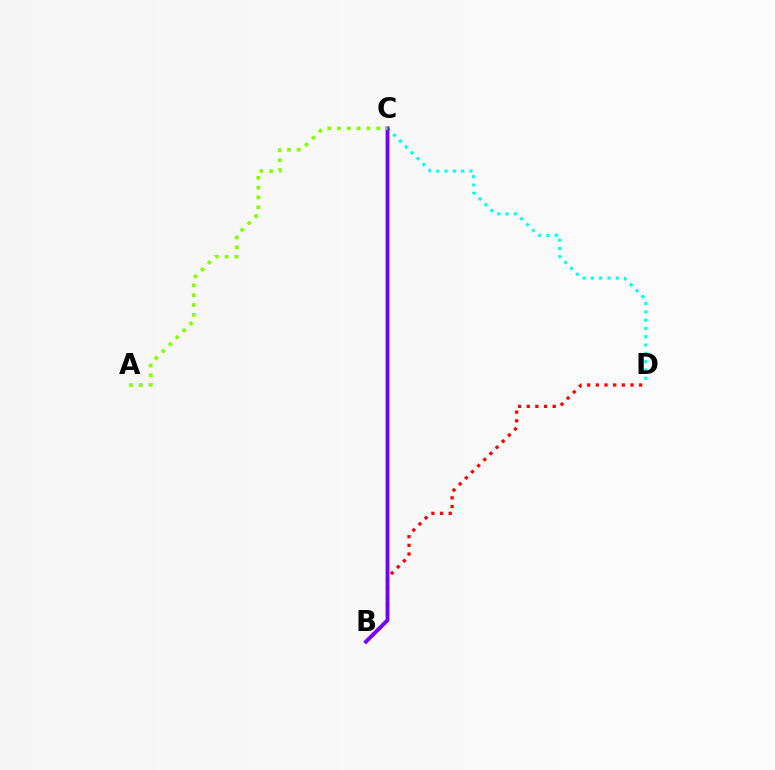{('C', 'D'): [{'color': '#00fff6', 'line_style': 'dotted', 'thickness': 2.25}], ('B', 'D'): [{'color': '#ff0000', 'line_style': 'dotted', 'thickness': 2.35}], ('B', 'C'): [{'color': '#7200ff', 'line_style': 'solid', 'thickness': 2.75}], ('A', 'C'): [{'color': '#84ff00', 'line_style': 'dotted', 'thickness': 2.66}]}